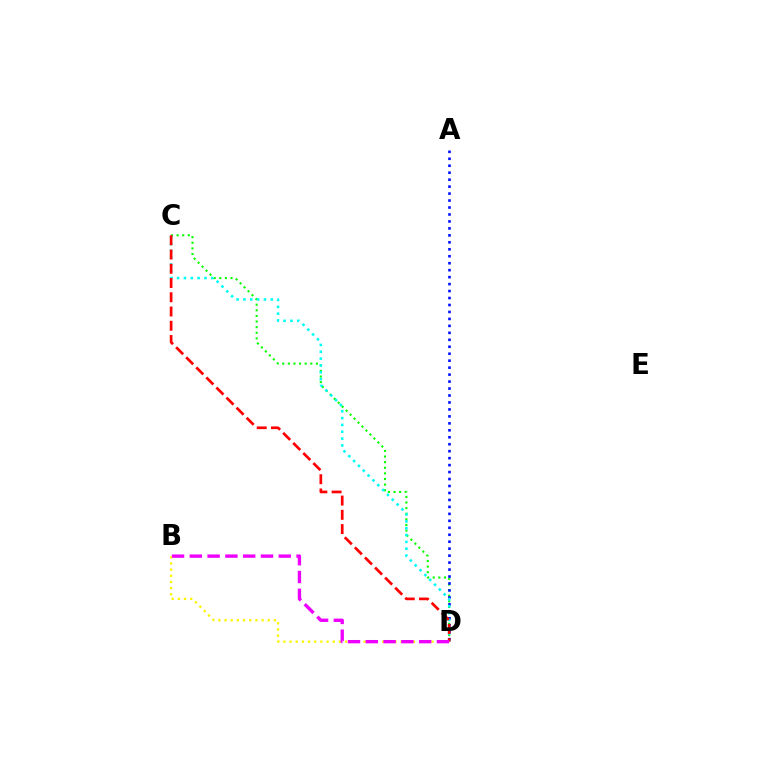{('B', 'D'): [{'color': '#fcf500', 'line_style': 'dotted', 'thickness': 1.68}, {'color': '#ee00ff', 'line_style': 'dashed', 'thickness': 2.42}], ('C', 'D'): [{'color': '#08ff00', 'line_style': 'dotted', 'thickness': 1.52}, {'color': '#00fff6', 'line_style': 'dotted', 'thickness': 1.86}, {'color': '#ff0000', 'line_style': 'dashed', 'thickness': 1.94}], ('A', 'D'): [{'color': '#0010ff', 'line_style': 'dotted', 'thickness': 1.89}]}